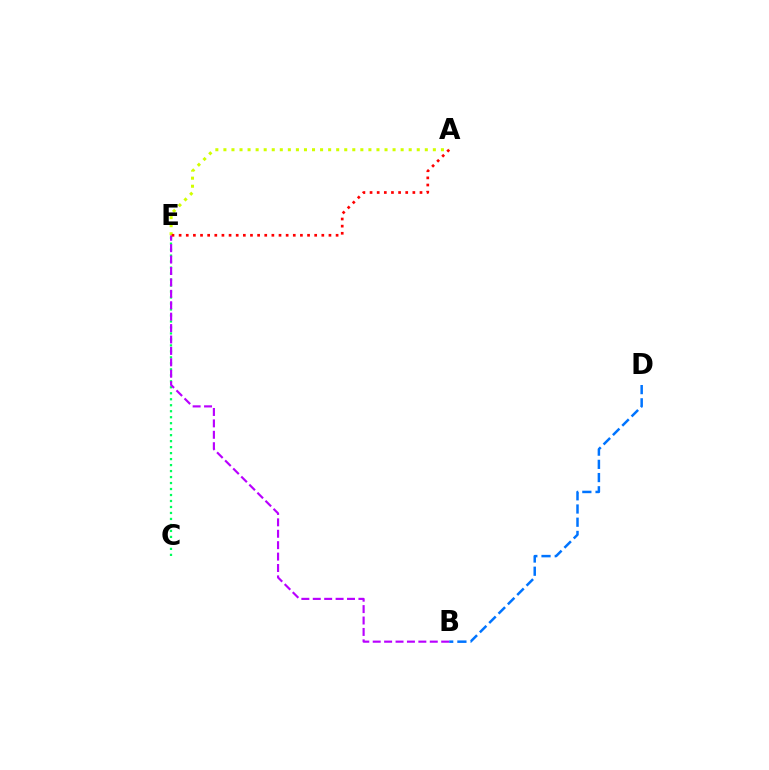{('C', 'E'): [{'color': '#00ff5c', 'line_style': 'dotted', 'thickness': 1.63}], ('B', 'D'): [{'color': '#0074ff', 'line_style': 'dashed', 'thickness': 1.79}], ('B', 'E'): [{'color': '#b900ff', 'line_style': 'dashed', 'thickness': 1.55}], ('A', 'E'): [{'color': '#d1ff00', 'line_style': 'dotted', 'thickness': 2.19}, {'color': '#ff0000', 'line_style': 'dotted', 'thickness': 1.94}]}